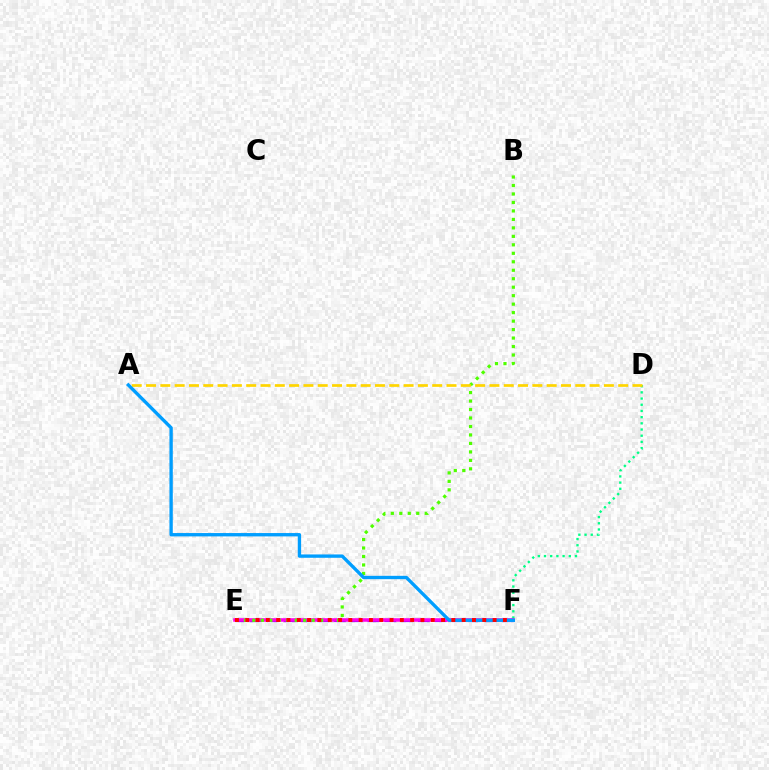{('D', 'F'): [{'color': '#00ff86', 'line_style': 'dotted', 'thickness': 1.68}], ('E', 'F'): [{'color': '#3700ff', 'line_style': 'dashed', 'thickness': 2.28}, {'color': '#ff00ed', 'line_style': 'solid', 'thickness': 2.55}, {'color': '#ff0000', 'line_style': 'dotted', 'thickness': 2.8}], ('B', 'E'): [{'color': '#4fff00', 'line_style': 'dotted', 'thickness': 2.3}], ('A', 'D'): [{'color': '#ffd500', 'line_style': 'dashed', 'thickness': 1.94}], ('A', 'F'): [{'color': '#009eff', 'line_style': 'solid', 'thickness': 2.41}]}